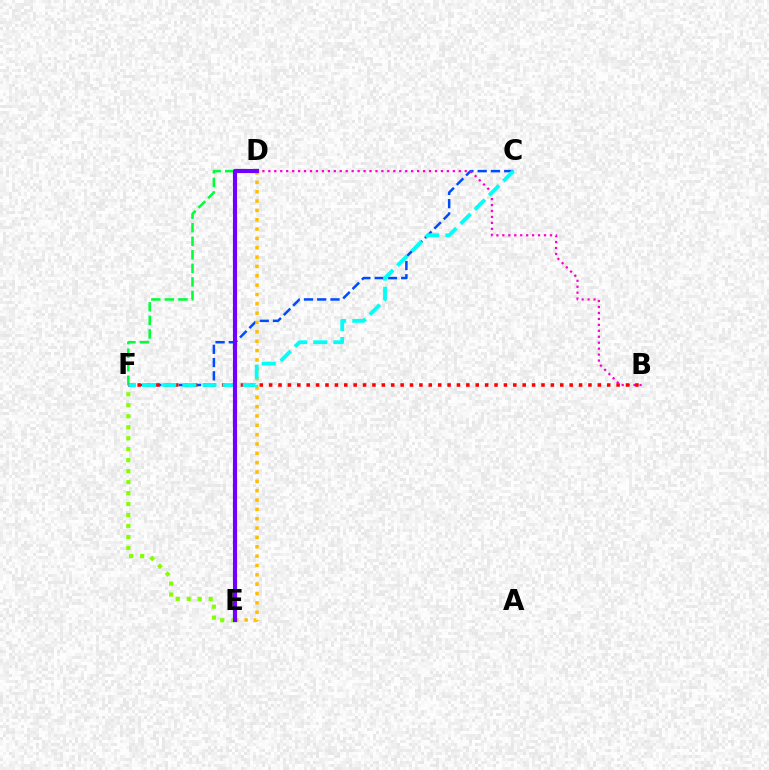{('D', 'F'): [{'color': '#00ff39', 'line_style': 'dashed', 'thickness': 1.84}], ('C', 'F'): [{'color': '#004bff', 'line_style': 'dashed', 'thickness': 1.8}, {'color': '#00fff6', 'line_style': 'dashed', 'thickness': 2.74}], ('E', 'F'): [{'color': '#84ff00', 'line_style': 'dotted', 'thickness': 2.98}], ('D', 'E'): [{'color': '#ffbd00', 'line_style': 'dotted', 'thickness': 2.54}, {'color': '#7200ff', 'line_style': 'solid', 'thickness': 2.97}], ('B', 'D'): [{'color': '#ff00cf', 'line_style': 'dotted', 'thickness': 1.62}], ('B', 'F'): [{'color': '#ff0000', 'line_style': 'dotted', 'thickness': 2.55}]}